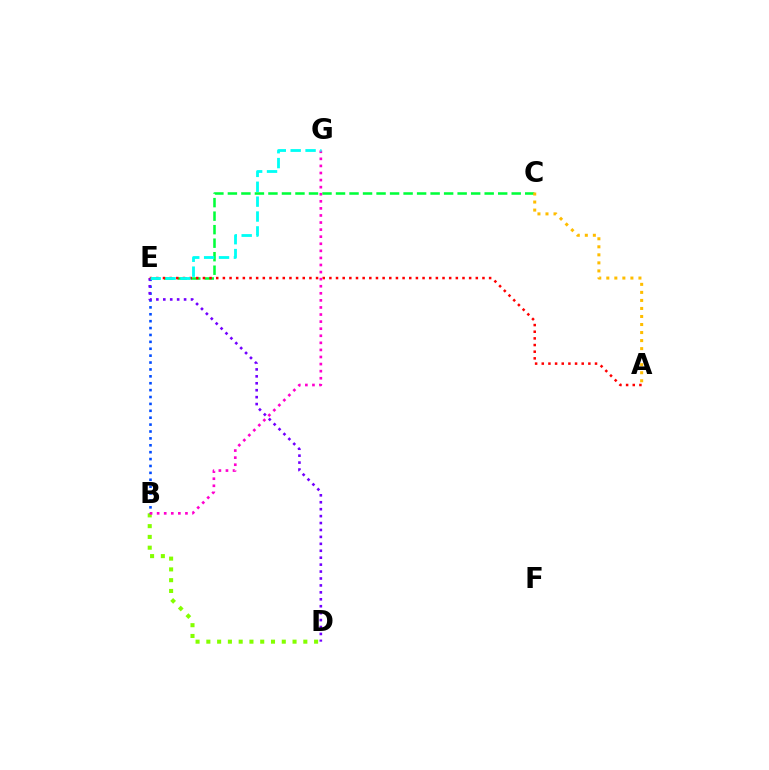{('B', 'D'): [{'color': '#84ff00', 'line_style': 'dotted', 'thickness': 2.93}], ('C', 'E'): [{'color': '#00ff39', 'line_style': 'dashed', 'thickness': 1.84}], ('B', 'E'): [{'color': '#004bff', 'line_style': 'dotted', 'thickness': 1.87}], ('D', 'E'): [{'color': '#7200ff', 'line_style': 'dotted', 'thickness': 1.88}], ('A', 'C'): [{'color': '#ffbd00', 'line_style': 'dotted', 'thickness': 2.18}], ('A', 'E'): [{'color': '#ff0000', 'line_style': 'dotted', 'thickness': 1.81}], ('B', 'G'): [{'color': '#ff00cf', 'line_style': 'dotted', 'thickness': 1.92}], ('E', 'G'): [{'color': '#00fff6', 'line_style': 'dashed', 'thickness': 2.02}]}